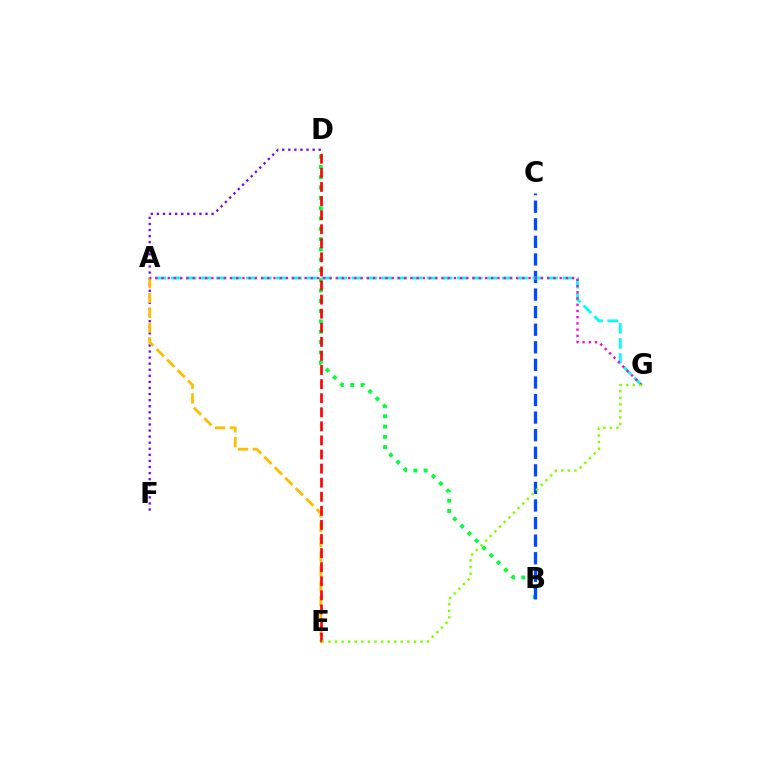{('B', 'D'): [{'color': '#00ff39', 'line_style': 'dotted', 'thickness': 2.8}], ('D', 'F'): [{'color': '#7200ff', 'line_style': 'dotted', 'thickness': 1.65}], ('B', 'C'): [{'color': '#004bff', 'line_style': 'dashed', 'thickness': 2.39}], ('A', 'G'): [{'color': '#00fff6', 'line_style': 'dashed', 'thickness': 2.05}, {'color': '#ff00cf', 'line_style': 'dotted', 'thickness': 1.69}], ('A', 'E'): [{'color': '#ffbd00', 'line_style': 'dashed', 'thickness': 2.01}], ('D', 'E'): [{'color': '#ff0000', 'line_style': 'dashed', 'thickness': 1.91}], ('E', 'G'): [{'color': '#84ff00', 'line_style': 'dotted', 'thickness': 1.79}]}